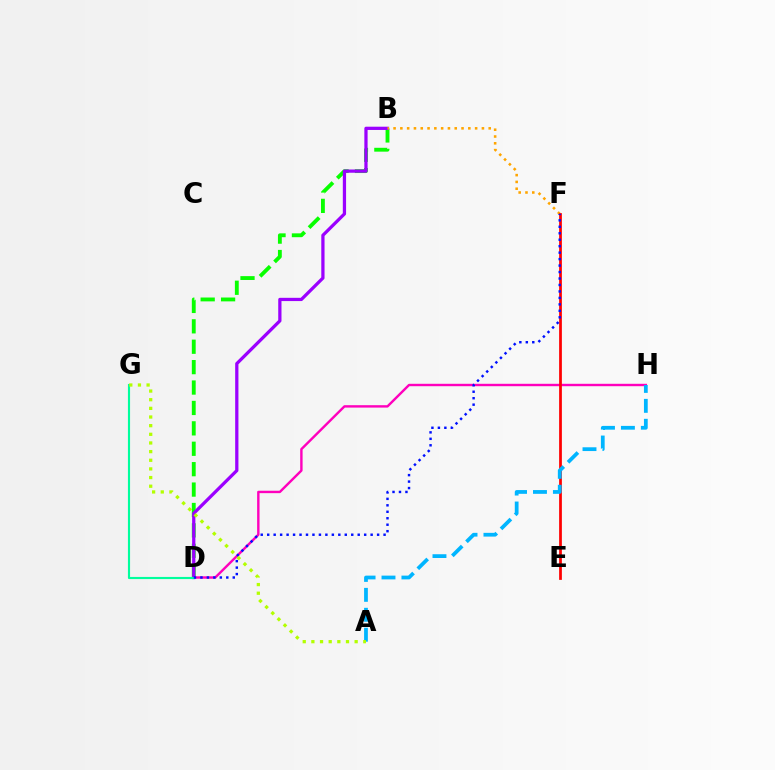{('B', 'D'): [{'color': '#08ff00', 'line_style': 'dashed', 'thickness': 2.77}, {'color': '#9b00ff', 'line_style': 'solid', 'thickness': 2.34}], ('D', 'H'): [{'color': '#ff00bd', 'line_style': 'solid', 'thickness': 1.73}], ('D', 'G'): [{'color': '#00ff9d', 'line_style': 'solid', 'thickness': 1.53}], ('B', 'F'): [{'color': '#ffa500', 'line_style': 'dotted', 'thickness': 1.85}], ('E', 'F'): [{'color': '#ff0000', 'line_style': 'solid', 'thickness': 1.97}], ('A', 'H'): [{'color': '#00b5ff', 'line_style': 'dashed', 'thickness': 2.71}], ('D', 'F'): [{'color': '#0010ff', 'line_style': 'dotted', 'thickness': 1.76}], ('A', 'G'): [{'color': '#b3ff00', 'line_style': 'dotted', 'thickness': 2.35}]}